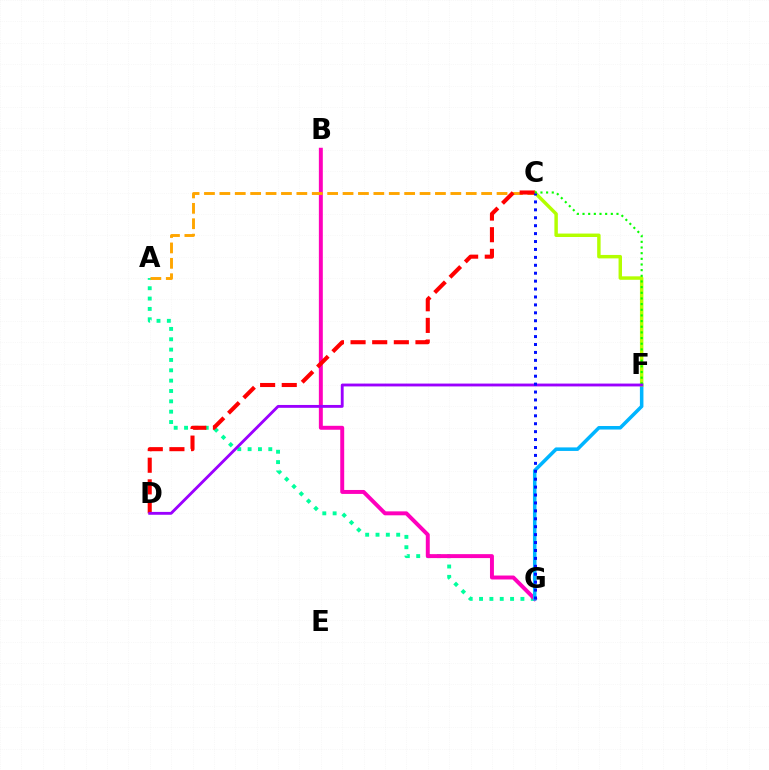{('A', 'G'): [{'color': '#00ff9d', 'line_style': 'dotted', 'thickness': 2.81}], ('B', 'G'): [{'color': '#ff00bd', 'line_style': 'solid', 'thickness': 2.84}], ('F', 'G'): [{'color': '#00b5ff', 'line_style': 'solid', 'thickness': 2.54}], ('C', 'F'): [{'color': '#b3ff00', 'line_style': 'solid', 'thickness': 2.48}, {'color': '#08ff00', 'line_style': 'dotted', 'thickness': 1.54}], ('A', 'C'): [{'color': '#ffa500', 'line_style': 'dashed', 'thickness': 2.09}], ('C', 'D'): [{'color': '#ff0000', 'line_style': 'dashed', 'thickness': 2.94}], ('D', 'F'): [{'color': '#9b00ff', 'line_style': 'solid', 'thickness': 2.05}], ('C', 'G'): [{'color': '#0010ff', 'line_style': 'dotted', 'thickness': 2.15}]}